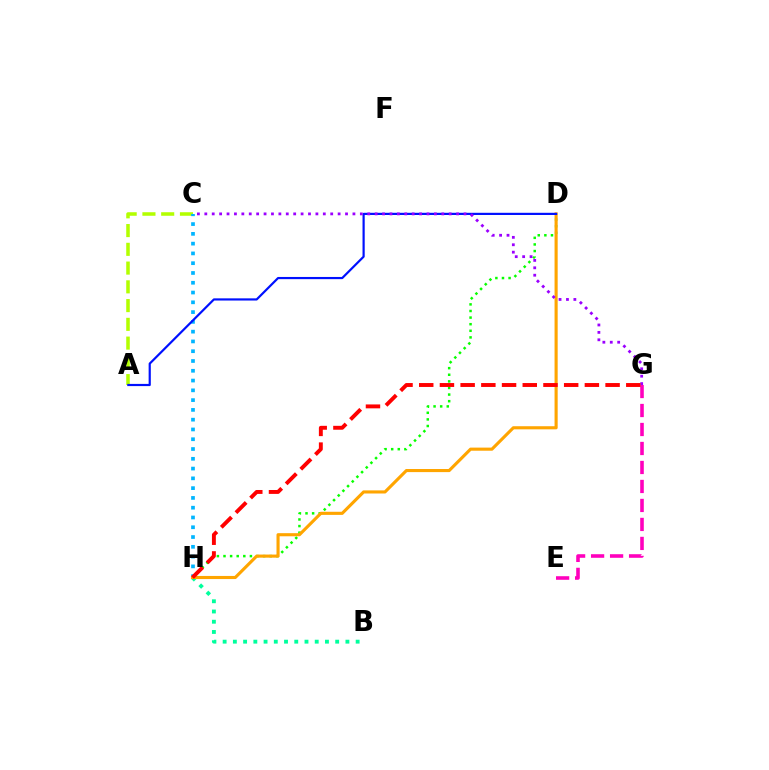{('A', 'C'): [{'color': '#b3ff00', 'line_style': 'dashed', 'thickness': 2.55}], ('C', 'H'): [{'color': '#00b5ff', 'line_style': 'dotted', 'thickness': 2.66}], ('B', 'H'): [{'color': '#00ff9d', 'line_style': 'dotted', 'thickness': 2.78}], ('D', 'H'): [{'color': '#08ff00', 'line_style': 'dotted', 'thickness': 1.79}, {'color': '#ffa500', 'line_style': 'solid', 'thickness': 2.24}], ('E', 'G'): [{'color': '#ff00bd', 'line_style': 'dashed', 'thickness': 2.58}], ('A', 'D'): [{'color': '#0010ff', 'line_style': 'solid', 'thickness': 1.58}], ('C', 'G'): [{'color': '#9b00ff', 'line_style': 'dotted', 'thickness': 2.01}], ('G', 'H'): [{'color': '#ff0000', 'line_style': 'dashed', 'thickness': 2.81}]}